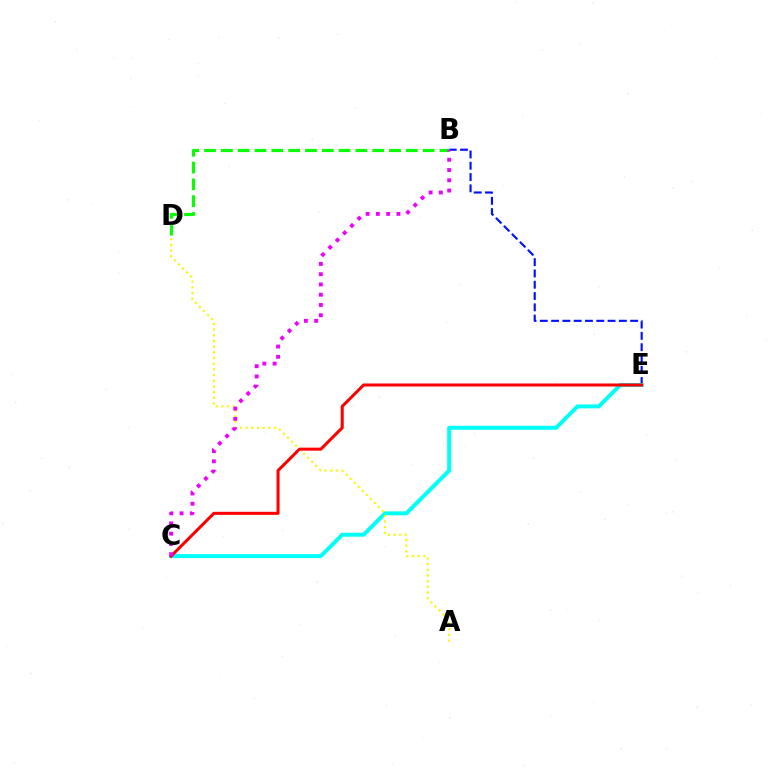{('B', 'E'): [{'color': '#0010ff', 'line_style': 'dashed', 'thickness': 1.53}], ('C', 'E'): [{'color': '#00fff6', 'line_style': 'solid', 'thickness': 2.85}, {'color': '#ff0000', 'line_style': 'solid', 'thickness': 2.19}], ('A', 'D'): [{'color': '#fcf500', 'line_style': 'dotted', 'thickness': 1.55}], ('B', 'D'): [{'color': '#08ff00', 'line_style': 'dashed', 'thickness': 2.28}], ('B', 'C'): [{'color': '#ee00ff', 'line_style': 'dotted', 'thickness': 2.79}]}